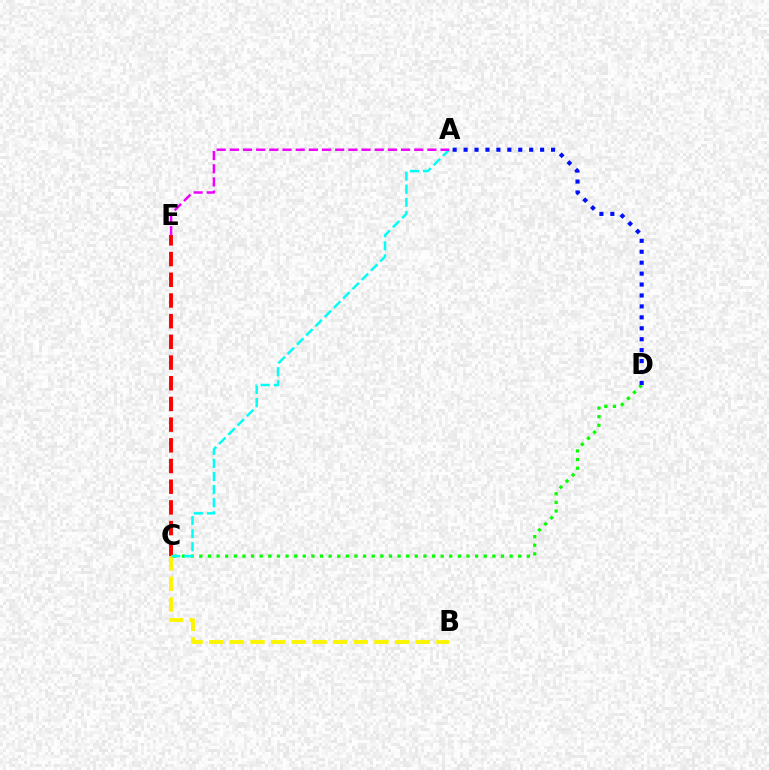{('C', 'E'): [{'color': '#ff0000', 'line_style': 'dashed', 'thickness': 2.81}], ('B', 'C'): [{'color': '#fcf500', 'line_style': 'dashed', 'thickness': 2.81}], ('C', 'D'): [{'color': '#08ff00', 'line_style': 'dotted', 'thickness': 2.34}], ('A', 'D'): [{'color': '#0010ff', 'line_style': 'dotted', 'thickness': 2.97}], ('A', 'C'): [{'color': '#00fff6', 'line_style': 'dashed', 'thickness': 1.78}], ('A', 'E'): [{'color': '#ee00ff', 'line_style': 'dashed', 'thickness': 1.79}]}